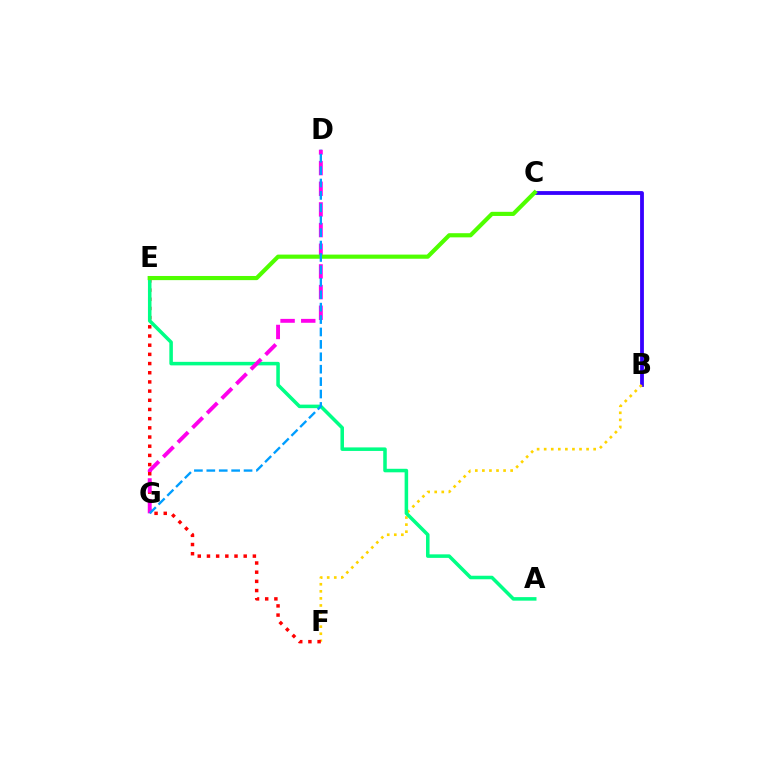{('B', 'C'): [{'color': '#3700ff', 'line_style': 'solid', 'thickness': 2.74}], ('B', 'F'): [{'color': '#ffd500', 'line_style': 'dotted', 'thickness': 1.92}], ('E', 'F'): [{'color': '#ff0000', 'line_style': 'dotted', 'thickness': 2.5}], ('A', 'E'): [{'color': '#00ff86', 'line_style': 'solid', 'thickness': 2.54}], ('D', 'G'): [{'color': '#ff00ed', 'line_style': 'dashed', 'thickness': 2.81}, {'color': '#009eff', 'line_style': 'dashed', 'thickness': 1.69}], ('C', 'E'): [{'color': '#4fff00', 'line_style': 'solid', 'thickness': 2.99}]}